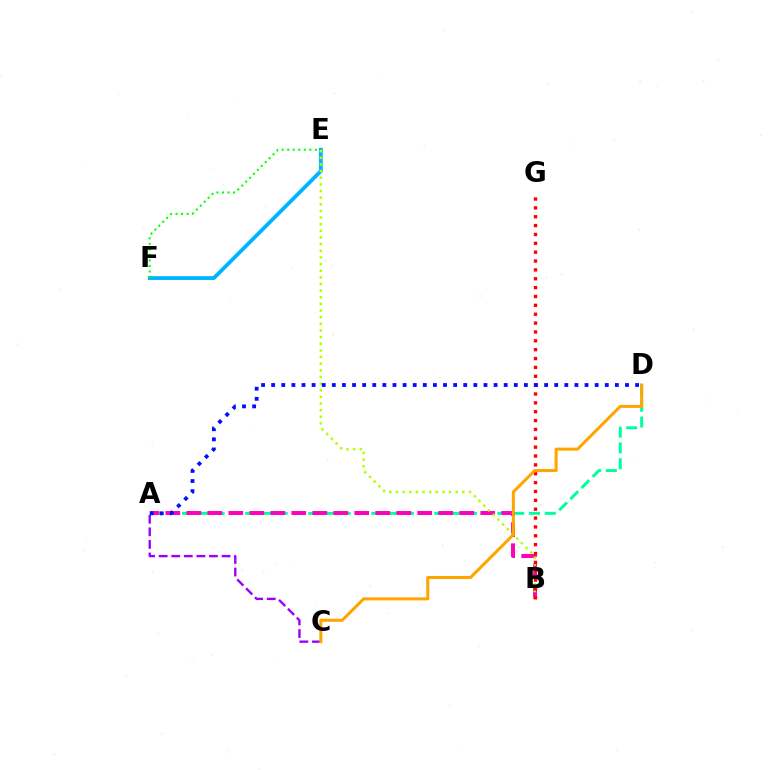{('E', 'F'): [{'color': '#00b5ff', 'line_style': 'solid', 'thickness': 2.76}, {'color': '#08ff00', 'line_style': 'dotted', 'thickness': 1.5}], ('A', 'D'): [{'color': '#00ff9d', 'line_style': 'dashed', 'thickness': 2.14}, {'color': '#0010ff', 'line_style': 'dotted', 'thickness': 2.75}], ('A', 'B'): [{'color': '#ff00bd', 'line_style': 'dashed', 'thickness': 2.85}], ('B', 'E'): [{'color': '#b3ff00', 'line_style': 'dotted', 'thickness': 1.8}], ('B', 'G'): [{'color': '#ff0000', 'line_style': 'dotted', 'thickness': 2.41}], ('A', 'C'): [{'color': '#9b00ff', 'line_style': 'dashed', 'thickness': 1.71}], ('C', 'D'): [{'color': '#ffa500', 'line_style': 'solid', 'thickness': 2.19}]}